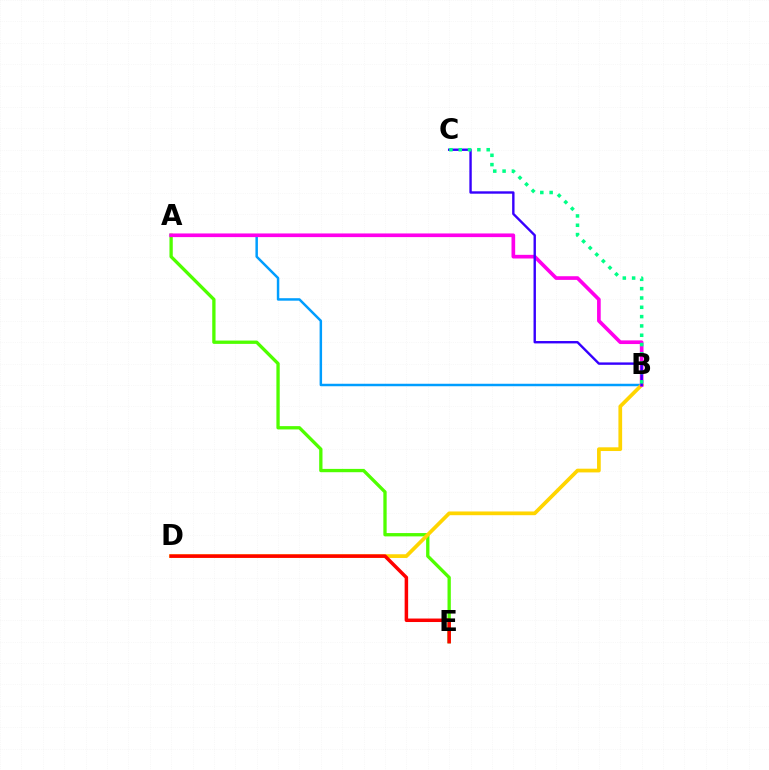{('A', 'E'): [{'color': '#4fff00', 'line_style': 'solid', 'thickness': 2.38}], ('A', 'B'): [{'color': '#009eff', 'line_style': 'solid', 'thickness': 1.78}, {'color': '#ff00ed', 'line_style': 'solid', 'thickness': 2.63}], ('B', 'D'): [{'color': '#ffd500', 'line_style': 'solid', 'thickness': 2.68}], ('D', 'E'): [{'color': '#ff0000', 'line_style': 'solid', 'thickness': 2.52}], ('B', 'C'): [{'color': '#3700ff', 'line_style': 'solid', 'thickness': 1.72}, {'color': '#00ff86', 'line_style': 'dotted', 'thickness': 2.53}]}